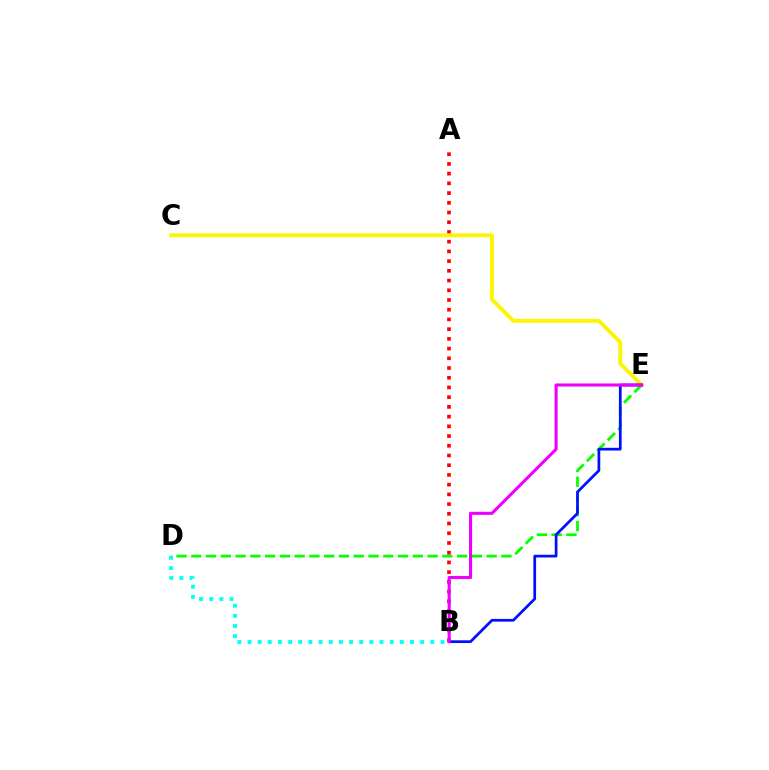{('D', 'E'): [{'color': '#08ff00', 'line_style': 'dashed', 'thickness': 2.01}], ('A', 'B'): [{'color': '#ff0000', 'line_style': 'dotted', 'thickness': 2.64}], ('C', 'E'): [{'color': '#fcf500', 'line_style': 'solid', 'thickness': 2.78}], ('B', 'E'): [{'color': '#0010ff', 'line_style': 'solid', 'thickness': 1.97}, {'color': '#ee00ff', 'line_style': 'solid', 'thickness': 2.23}], ('B', 'D'): [{'color': '#00fff6', 'line_style': 'dotted', 'thickness': 2.76}]}